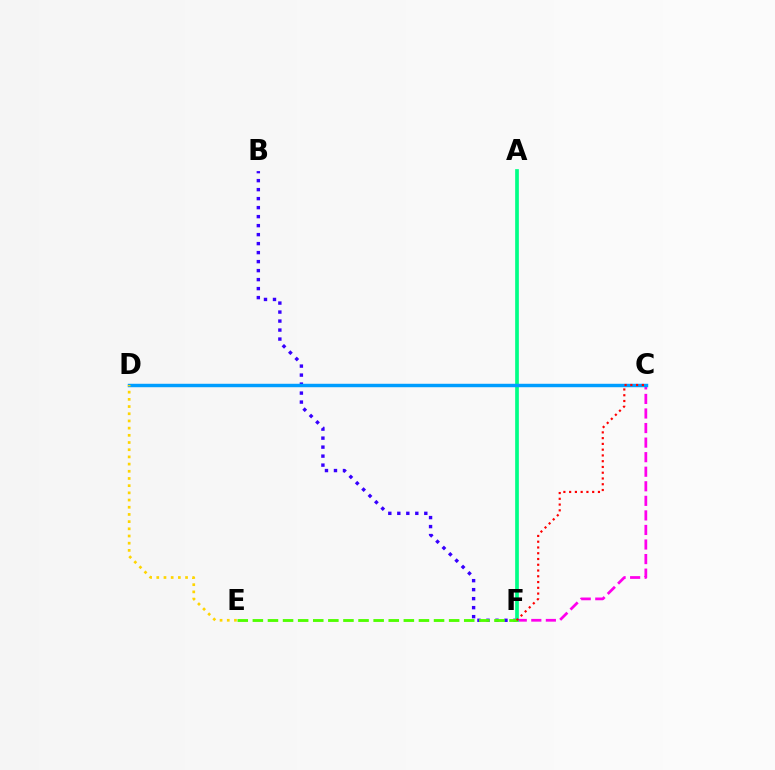{('B', 'F'): [{'color': '#3700ff', 'line_style': 'dotted', 'thickness': 2.44}], ('C', 'F'): [{'color': '#ff00ed', 'line_style': 'dashed', 'thickness': 1.98}, {'color': '#ff0000', 'line_style': 'dotted', 'thickness': 1.57}], ('A', 'F'): [{'color': '#00ff86', 'line_style': 'solid', 'thickness': 2.66}], ('C', 'D'): [{'color': '#009eff', 'line_style': 'solid', 'thickness': 2.48}], ('D', 'E'): [{'color': '#ffd500', 'line_style': 'dotted', 'thickness': 1.95}], ('E', 'F'): [{'color': '#4fff00', 'line_style': 'dashed', 'thickness': 2.05}]}